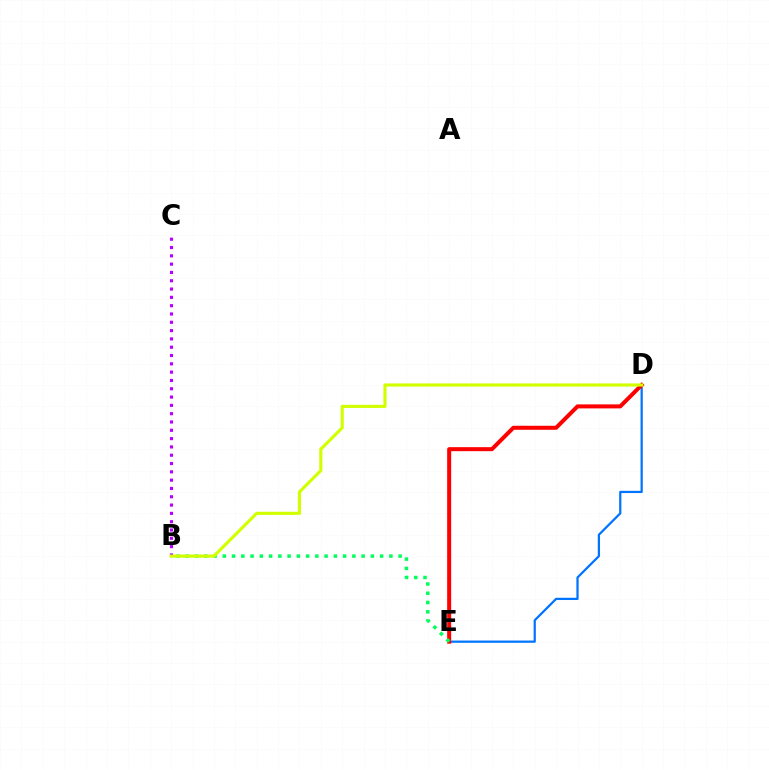{('D', 'E'): [{'color': '#0074ff', 'line_style': 'solid', 'thickness': 1.61}, {'color': '#ff0000', 'line_style': 'solid', 'thickness': 2.89}], ('B', 'C'): [{'color': '#b900ff', 'line_style': 'dotted', 'thickness': 2.26}], ('B', 'E'): [{'color': '#00ff5c', 'line_style': 'dotted', 'thickness': 2.51}], ('B', 'D'): [{'color': '#d1ff00', 'line_style': 'solid', 'thickness': 2.26}]}